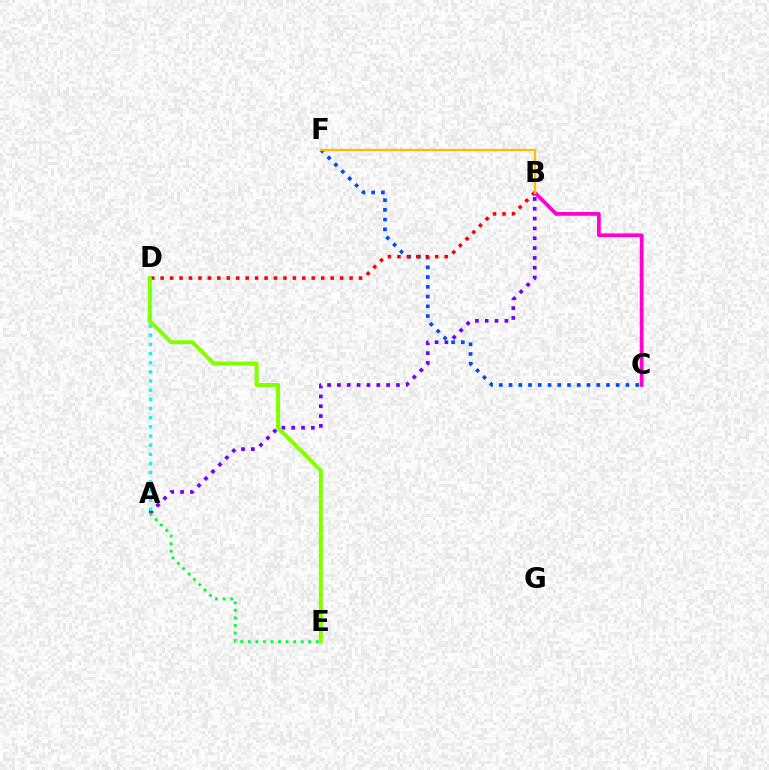{('A', 'B'): [{'color': '#7200ff', 'line_style': 'dotted', 'thickness': 2.67}], ('C', 'F'): [{'color': '#004bff', 'line_style': 'dotted', 'thickness': 2.65}], ('A', 'E'): [{'color': '#00ff39', 'line_style': 'dotted', 'thickness': 2.05}], ('B', 'D'): [{'color': '#ff0000', 'line_style': 'dotted', 'thickness': 2.57}], ('A', 'D'): [{'color': '#00fff6', 'line_style': 'dotted', 'thickness': 2.49}], ('B', 'C'): [{'color': '#ff00cf', 'line_style': 'solid', 'thickness': 2.69}], ('B', 'F'): [{'color': '#ffbd00', 'line_style': 'solid', 'thickness': 1.68}], ('D', 'E'): [{'color': '#84ff00', 'line_style': 'solid', 'thickness': 2.9}]}